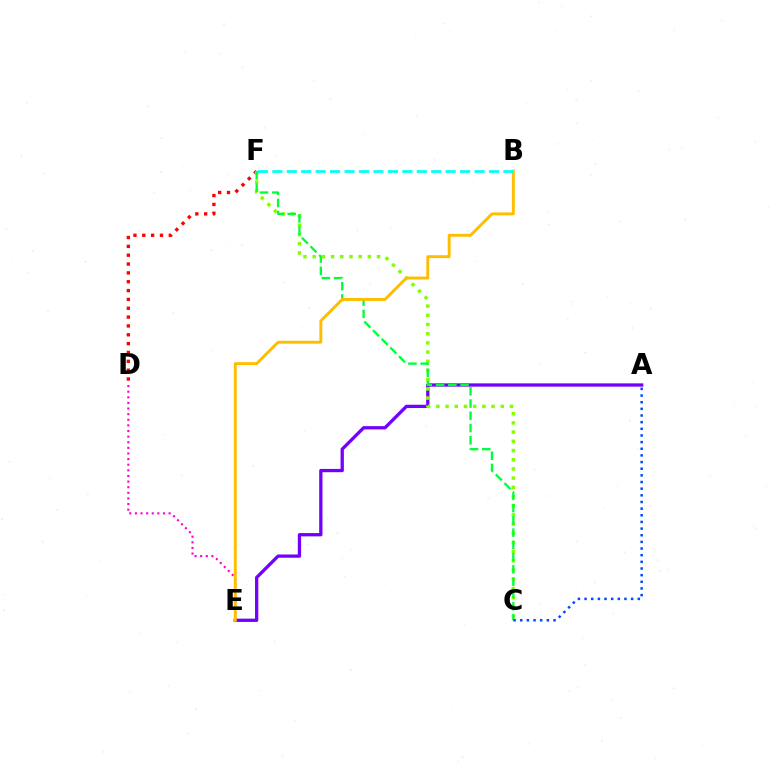{('D', 'F'): [{'color': '#ff0000', 'line_style': 'dotted', 'thickness': 2.4}], ('A', 'E'): [{'color': '#7200ff', 'line_style': 'solid', 'thickness': 2.37}], ('C', 'F'): [{'color': '#84ff00', 'line_style': 'dotted', 'thickness': 2.5}, {'color': '#00ff39', 'line_style': 'dashed', 'thickness': 1.66}], ('D', 'E'): [{'color': '#ff00cf', 'line_style': 'dotted', 'thickness': 1.53}], ('A', 'C'): [{'color': '#004bff', 'line_style': 'dotted', 'thickness': 1.81}], ('B', 'E'): [{'color': '#ffbd00', 'line_style': 'solid', 'thickness': 2.11}], ('B', 'F'): [{'color': '#00fff6', 'line_style': 'dashed', 'thickness': 1.96}]}